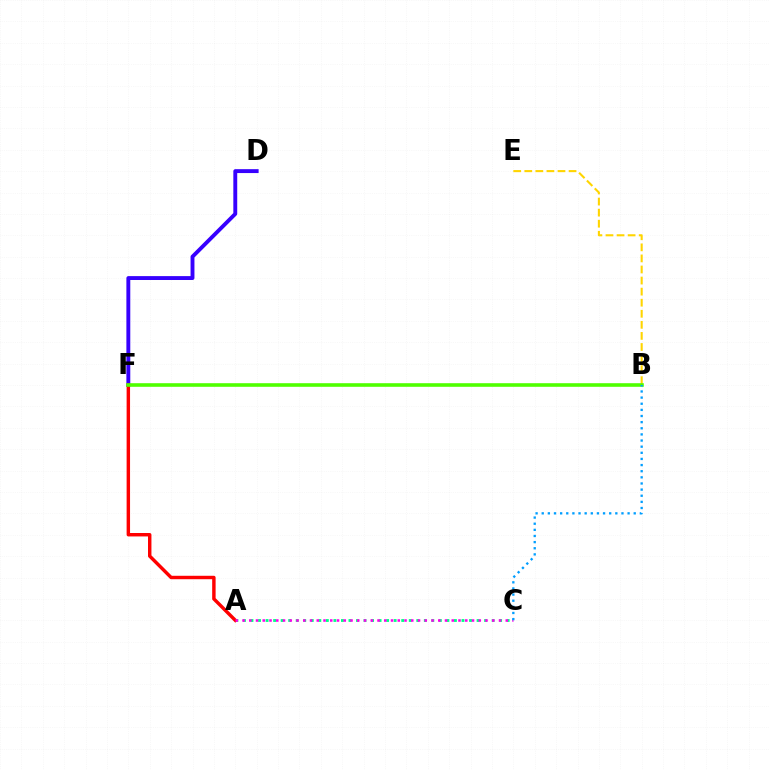{('D', 'F'): [{'color': '#3700ff', 'line_style': 'solid', 'thickness': 2.8}], ('A', 'C'): [{'color': '#00ff86', 'line_style': 'dotted', 'thickness': 2.05}, {'color': '#ff00ed', 'line_style': 'dotted', 'thickness': 1.83}], ('A', 'F'): [{'color': '#ff0000', 'line_style': 'solid', 'thickness': 2.47}], ('B', 'E'): [{'color': '#ffd500', 'line_style': 'dashed', 'thickness': 1.5}], ('B', 'F'): [{'color': '#4fff00', 'line_style': 'solid', 'thickness': 2.59}], ('B', 'C'): [{'color': '#009eff', 'line_style': 'dotted', 'thickness': 1.67}]}